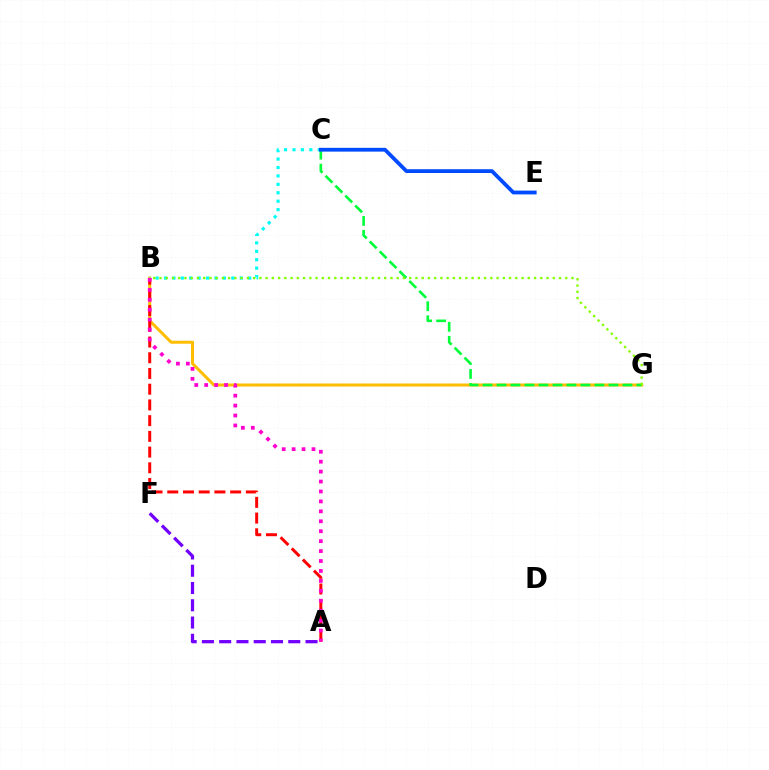{('B', 'G'): [{'color': '#ffbd00', 'line_style': 'solid', 'thickness': 2.16}, {'color': '#84ff00', 'line_style': 'dotted', 'thickness': 1.7}], ('B', 'C'): [{'color': '#00fff6', 'line_style': 'dotted', 'thickness': 2.29}], ('C', 'G'): [{'color': '#00ff39', 'line_style': 'dashed', 'thickness': 1.9}], ('A', 'B'): [{'color': '#ff0000', 'line_style': 'dashed', 'thickness': 2.14}, {'color': '#ff00cf', 'line_style': 'dotted', 'thickness': 2.7}], ('C', 'E'): [{'color': '#004bff', 'line_style': 'solid', 'thickness': 2.74}], ('A', 'F'): [{'color': '#7200ff', 'line_style': 'dashed', 'thickness': 2.35}]}